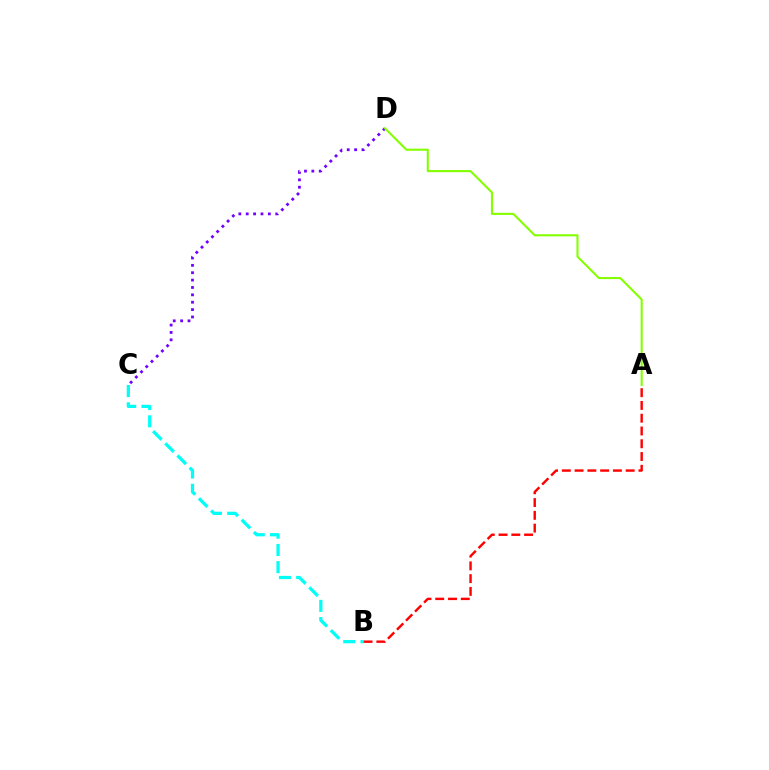{('C', 'D'): [{'color': '#7200ff', 'line_style': 'dotted', 'thickness': 2.0}], ('B', 'C'): [{'color': '#00fff6', 'line_style': 'dashed', 'thickness': 2.34}], ('A', 'D'): [{'color': '#84ff00', 'line_style': 'solid', 'thickness': 1.5}], ('A', 'B'): [{'color': '#ff0000', 'line_style': 'dashed', 'thickness': 1.73}]}